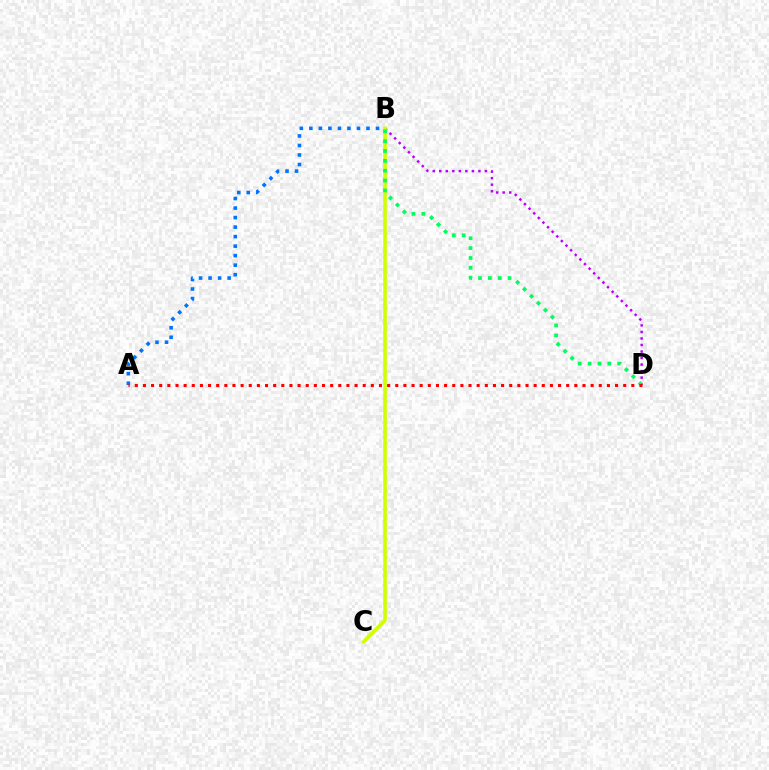{('B', 'D'): [{'color': '#b900ff', 'line_style': 'dotted', 'thickness': 1.77}, {'color': '#00ff5c', 'line_style': 'dotted', 'thickness': 2.68}], ('B', 'C'): [{'color': '#d1ff00', 'line_style': 'solid', 'thickness': 2.59}], ('A', 'B'): [{'color': '#0074ff', 'line_style': 'dotted', 'thickness': 2.59}], ('A', 'D'): [{'color': '#ff0000', 'line_style': 'dotted', 'thickness': 2.21}]}